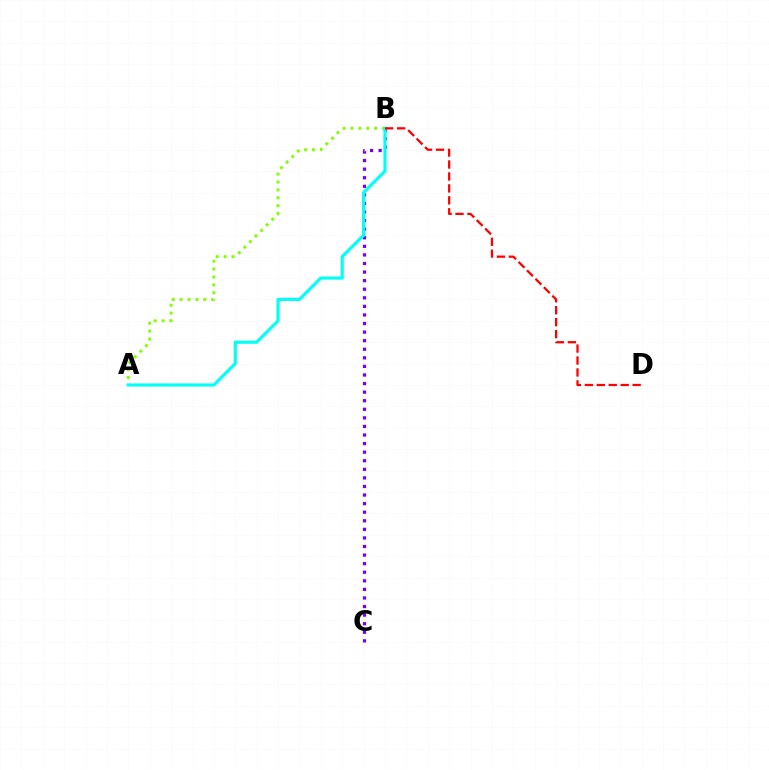{('B', 'C'): [{'color': '#7200ff', 'line_style': 'dotted', 'thickness': 2.33}], ('A', 'B'): [{'color': '#84ff00', 'line_style': 'dotted', 'thickness': 2.14}, {'color': '#00fff6', 'line_style': 'solid', 'thickness': 2.25}], ('B', 'D'): [{'color': '#ff0000', 'line_style': 'dashed', 'thickness': 1.62}]}